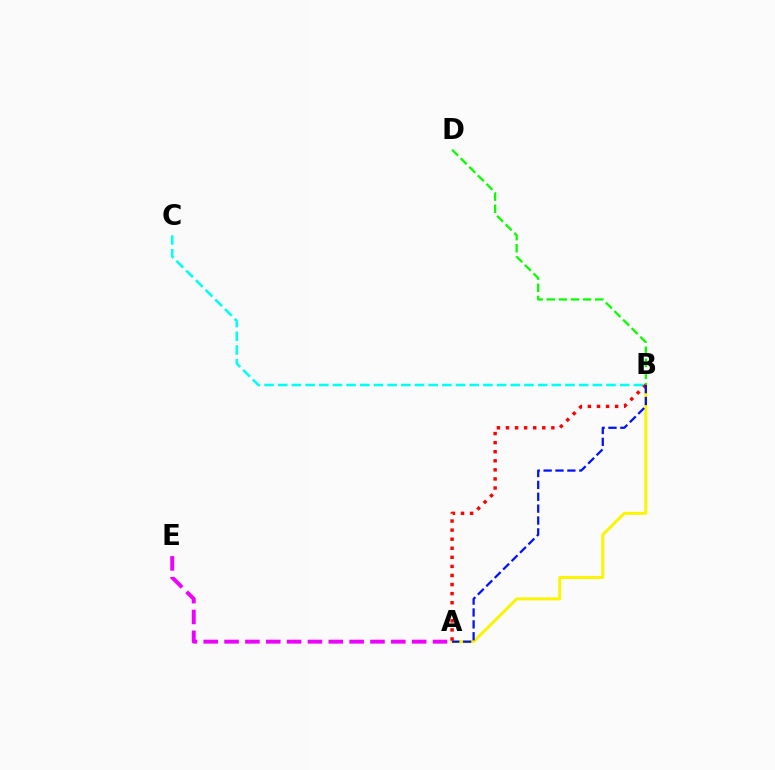{('A', 'B'): [{'color': '#fcf500', 'line_style': 'solid', 'thickness': 2.14}, {'color': '#ff0000', 'line_style': 'dotted', 'thickness': 2.47}, {'color': '#0010ff', 'line_style': 'dashed', 'thickness': 1.61}], ('B', 'D'): [{'color': '#08ff00', 'line_style': 'dashed', 'thickness': 1.65}], ('A', 'E'): [{'color': '#ee00ff', 'line_style': 'dashed', 'thickness': 2.83}], ('B', 'C'): [{'color': '#00fff6', 'line_style': 'dashed', 'thickness': 1.86}]}